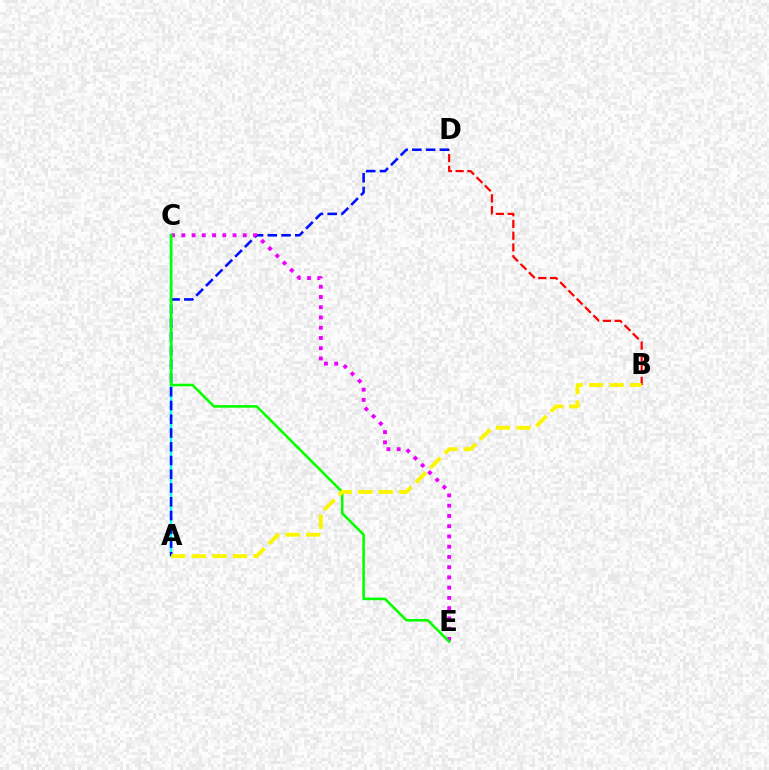{('A', 'C'): [{'color': '#00fff6', 'line_style': 'solid', 'thickness': 1.72}], ('B', 'D'): [{'color': '#ff0000', 'line_style': 'dashed', 'thickness': 1.6}], ('A', 'D'): [{'color': '#0010ff', 'line_style': 'dashed', 'thickness': 1.87}], ('C', 'E'): [{'color': '#ee00ff', 'line_style': 'dotted', 'thickness': 2.78}, {'color': '#08ff00', 'line_style': 'solid', 'thickness': 1.87}], ('A', 'B'): [{'color': '#fcf500', 'line_style': 'dashed', 'thickness': 2.79}]}